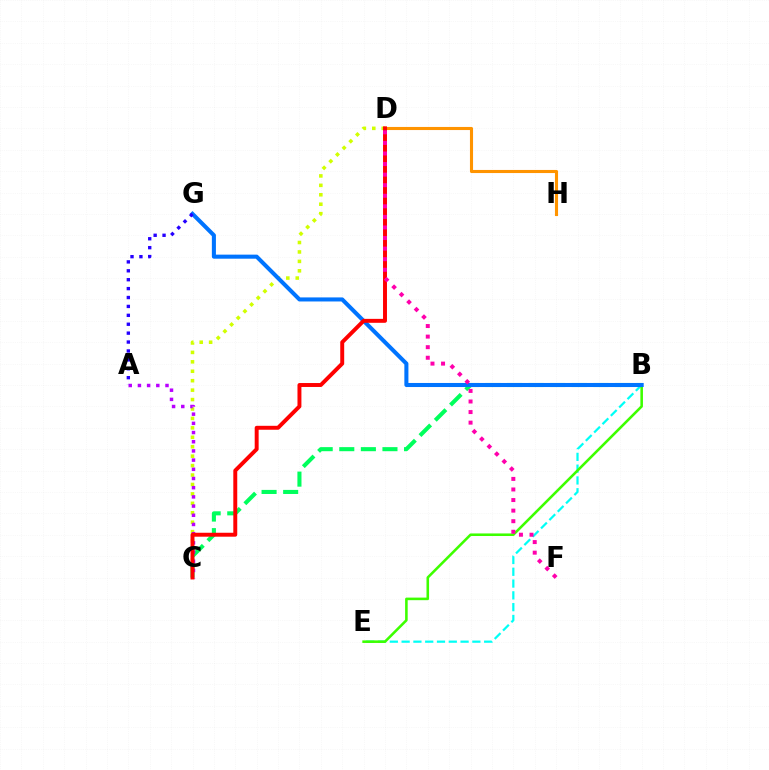{('B', 'C'): [{'color': '#00ff5c', 'line_style': 'dashed', 'thickness': 2.93}], ('D', 'H'): [{'color': '#ff9400', 'line_style': 'solid', 'thickness': 2.23}], ('B', 'E'): [{'color': '#00fff6', 'line_style': 'dashed', 'thickness': 1.6}, {'color': '#3dff00', 'line_style': 'solid', 'thickness': 1.85}], ('C', 'D'): [{'color': '#d1ff00', 'line_style': 'dotted', 'thickness': 2.56}, {'color': '#ff0000', 'line_style': 'solid', 'thickness': 2.84}], ('A', 'C'): [{'color': '#b900ff', 'line_style': 'dotted', 'thickness': 2.5}], ('B', 'G'): [{'color': '#0074ff', 'line_style': 'solid', 'thickness': 2.92}], ('A', 'G'): [{'color': '#2500ff', 'line_style': 'dotted', 'thickness': 2.42}], ('D', 'F'): [{'color': '#ff00ac', 'line_style': 'dotted', 'thickness': 2.87}]}